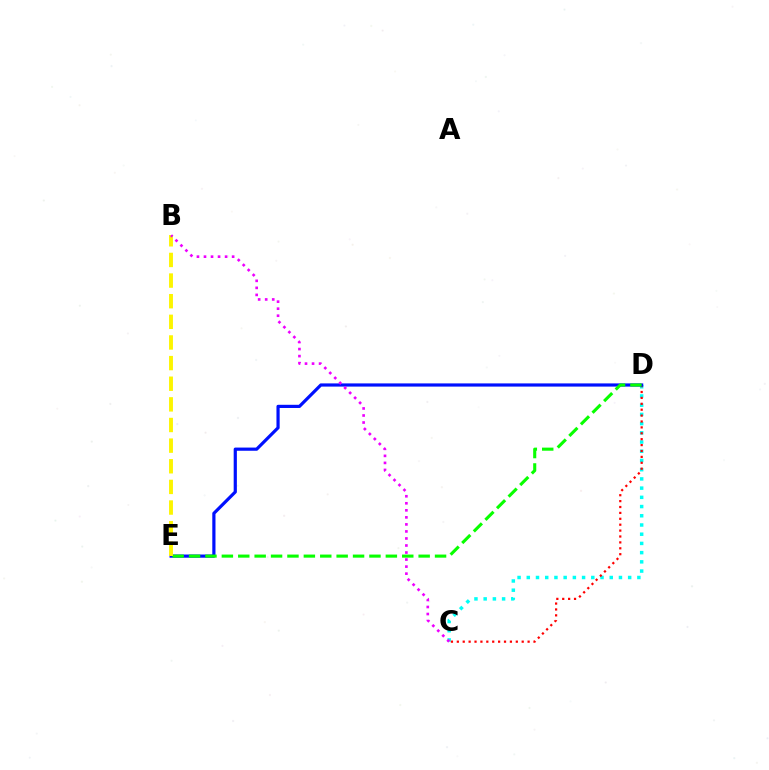{('C', 'D'): [{'color': '#00fff6', 'line_style': 'dotted', 'thickness': 2.5}, {'color': '#ff0000', 'line_style': 'dotted', 'thickness': 1.6}], ('D', 'E'): [{'color': '#0010ff', 'line_style': 'solid', 'thickness': 2.3}, {'color': '#08ff00', 'line_style': 'dashed', 'thickness': 2.23}], ('B', 'E'): [{'color': '#fcf500', 'line_style': 'dashed', 'thickness': 2.8}], ('B', 'C'): [{'color': '#ee00ff', 'line_style': 'dotted', 'thickness': 1.91}]}